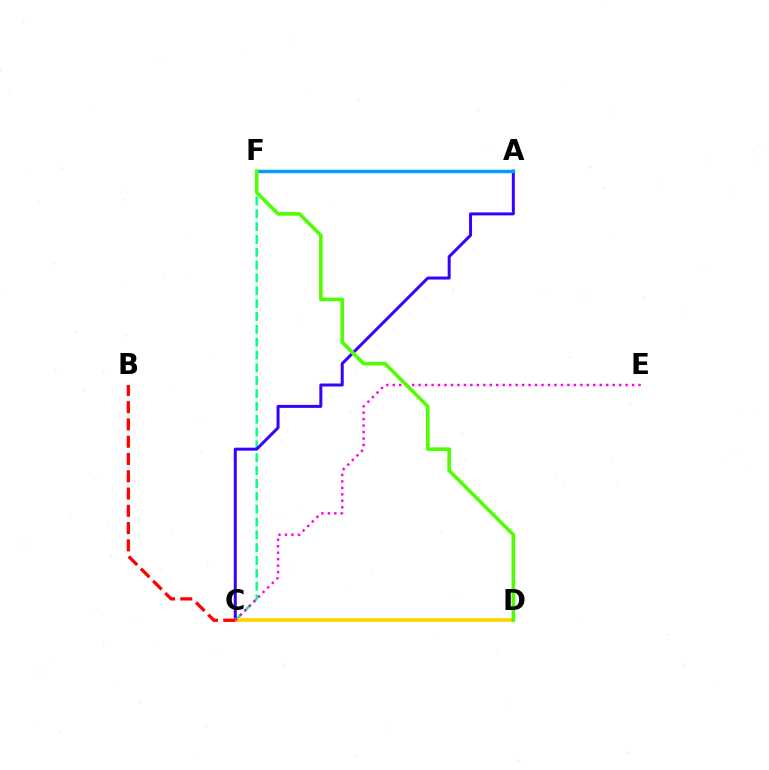{('C', 'F'): [{'color': '#00ff86', 'line_style': 'dashed', 'thickness': 1.74}], ('A', 'C'): [{'color': '#3700ff', 'line_style': 'solid', 'thickness': 2.15}], ('C', 'D'): [{'color': '#ffd500', 'line_style': 'solid', 'thickness': 2.69}], ('B', 'C'): [{'color': '#ff0000', 'line_style': 'dashed', 'thickness': 2.35}], ('C', 'E'): [{'color': '#ff00ed', 'line_style': 'dotted', 'thickness': 1.76}], ('A', 'F'): [{'color': '#009eff', 'line_style': 'solid', 'thickness': 2.46}], ('D', 'F'): [{'color': '#4fff00', 'line_style': 'solid', 'thickness': 2.59}]}